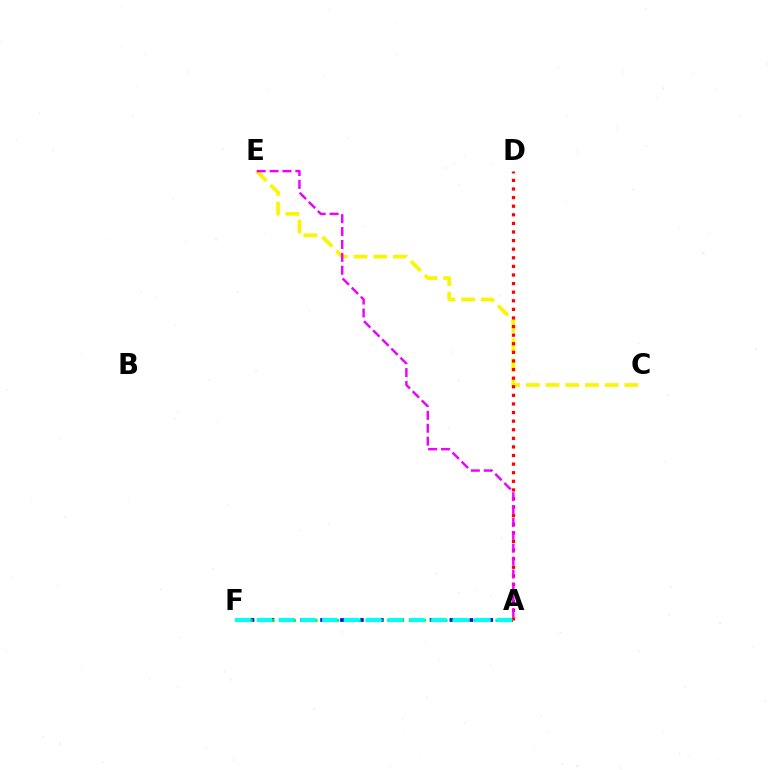{('A', 'F'): [{'color': '#0010ff', 'line_style': 'dotted', 'thickness': 2.7}, {'color': '#08ff00', 'line_style': 'dotted', 'thickness': 1.96}, {'color': '#00fff6', 'line_style': 'dashed', 'thickness': 2.96}], ('C', 'E'): [{'color': '#fcf500', 'line_style': 'dashed', 'thickness': 2.67}], ('A', 'D'): [{'color': '#ff0000', 'line_style': 'dotted', 'thickness': 2.34}], ('A', 'E'): [{'color': '#ee00ff', 'line_style': 'dashed', 'thickness': 1.75}]}